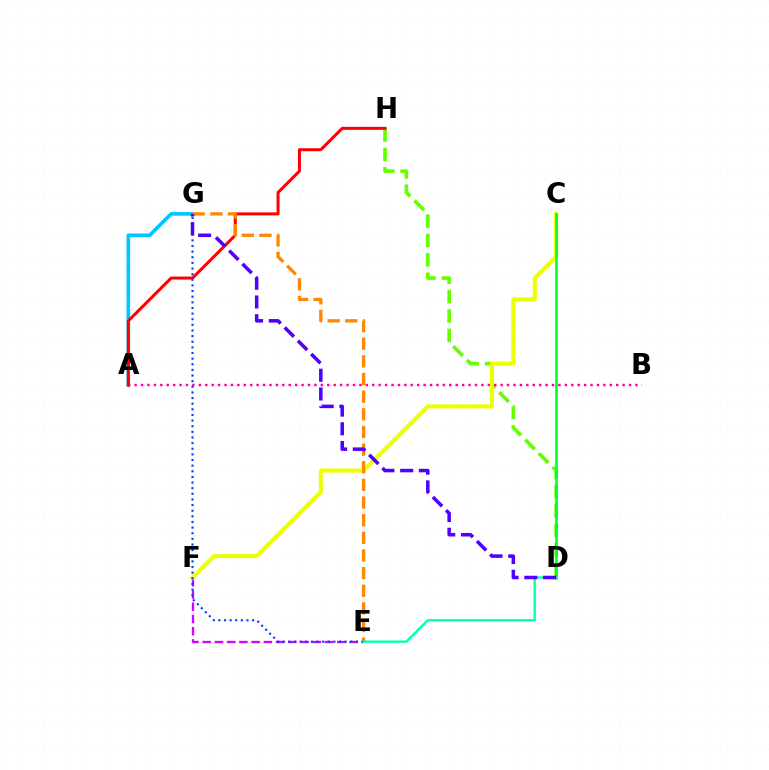{('E', 'F'): [{'color': '#d600ff', 'line_style': 'dashed', 'thickness': 1.66}], ('A', 'G'): [{'color': '#00c7ff', 'line_style': 'solid', 'thickness': 2.62}], ('D', 'H'): [{'color': '#66ff00', 'line_style': 'dashed', 'thickness': 2.63}], ('A', 'B'): [{'color': '#ff00a0', 'line_style': 'dotted', 'thickness': 1.74}], ('A', 'H'): [{'color': '#ff0000', 'line_style': 'solid', 'thickness': 2.16}], ('C', 'F'): [{'color': '#eeff00', 'line_style': 'solid', 'thickness': 2.92}], ('E', 'G'): [{'color': '#ff8800', 'line_style': 'dashed', 'thickness': 2.4}, {'color': '#003fff', 'line_style': 'dotted', 'thickness': 1.53}], ('C', 'D'): [{'color': '#00ff27', 'line_style': 'solid', 'thickness': 1.85}], ('D', 'E'): [{'color': '#00ffaf', 'line_style': 'solid', 'thickness': 1.67}], ('D', 'G'): [{'color': '#4f00ff', 'line_style': 'dashed', 'thickness': 2.54}]}